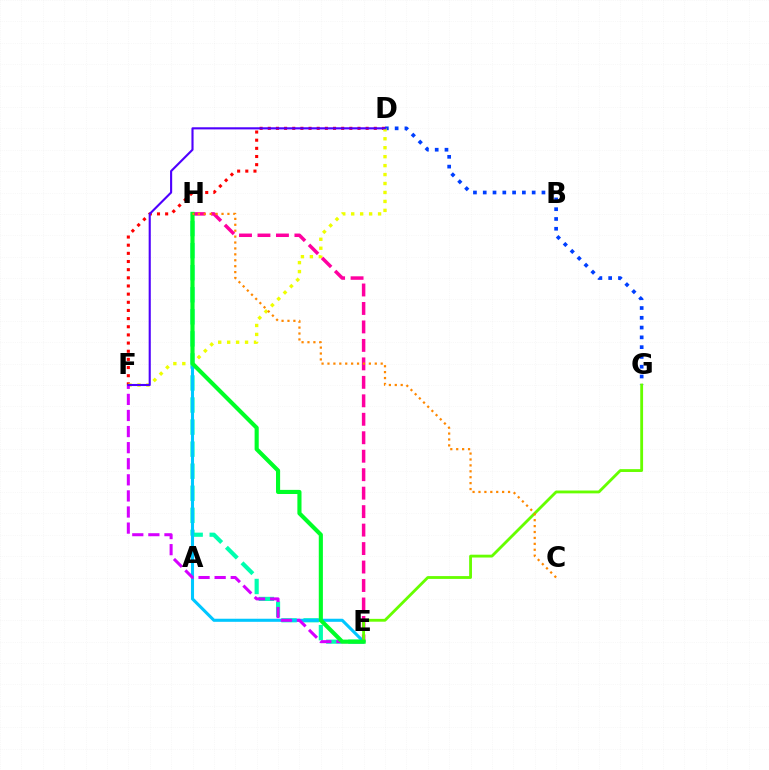{('E', 'H'): [{'color': '#00ffaf', 'line_style': 'dashed', 'thickness': 3.0}, {'color': '#00c7ff', 'line_style': 'solid', 'thickness': 2.22}, {'color': '#ff00a0', 'line_style': 'dashed', 'thickness': 2.51}, {'color': '#00ff27', 'line_style': 'solid', 'thickness': 2.97}], ('D', 'G'): [{'color': '#003fff', 'line_style': 'dotted', 'thickness': 2.66}], ('D', 'F'): [{'color': '#ff0000', 'line_style': 'dotted', 'thickness': 2.22}, {'color': '#eeff00', 'line_style': 'dotted', 'thickness': 2.43}, {'color': '#4f00ff', 'line_style': 'solid', 'thickness': 1.53}], ('E', 'F'): [{'color': '#d600ff', 'line_style': 'dashed', 'thickness': 2.19}], ('E', 'G'): [{'color': '#66ff00', 'line_style': 'solid', 'thickness': 2.04}], ('C', 'H'): [{'color': '#ff8800', 'line_style': 'dotted', 'thickness': 1.61}]}